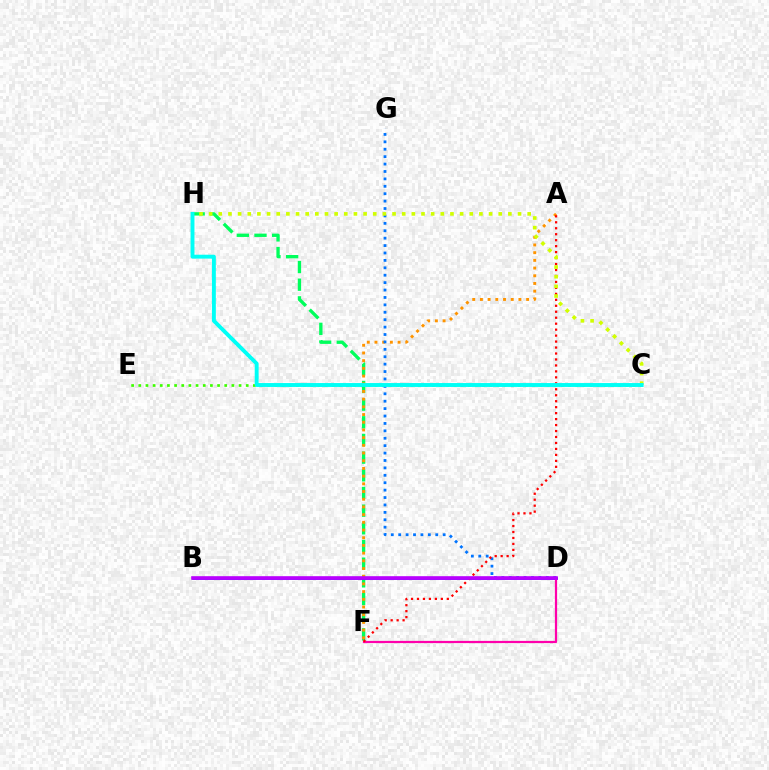{('F', 'H'): [{'color': '#00ff5c', 'line_style': 'dashed', 'thickness': 2.4}], ('B', 'D'): [{'color': '#2500ff', 'line_style': 'solid', 'thickness': 1.85}, {'color': '#b900ff', 'line_style': 'solid', 'thickness': 2.61}], ('A', 'F'): [{'color': '#ff9400', 'line_style': 'dotted', 'thickness': 2.09}, {'color': '#ff0000', 'line_style': 'dotted', 'thickness': 1.62}], ('D', 'F'): [{'color': '#ff00ac', 'line_style': 'solid', 'thickness': 1.6}], ('C', 'E'): [{'color': '#3dff00', 'line_style': 'dotted', 'thickness': 1.95}], ('D', 'G'): [{'color': '#0074ff', 'line_style': 'dotted', 'thickness': 2.01}], ('C', 'H'): [{'color': '#d1ff00', 'line_style': 'dotted', 'thickness': 2.62}, {'color': '#00fff6', 'line_style': 'solid', 'thickness': 2.81}]}